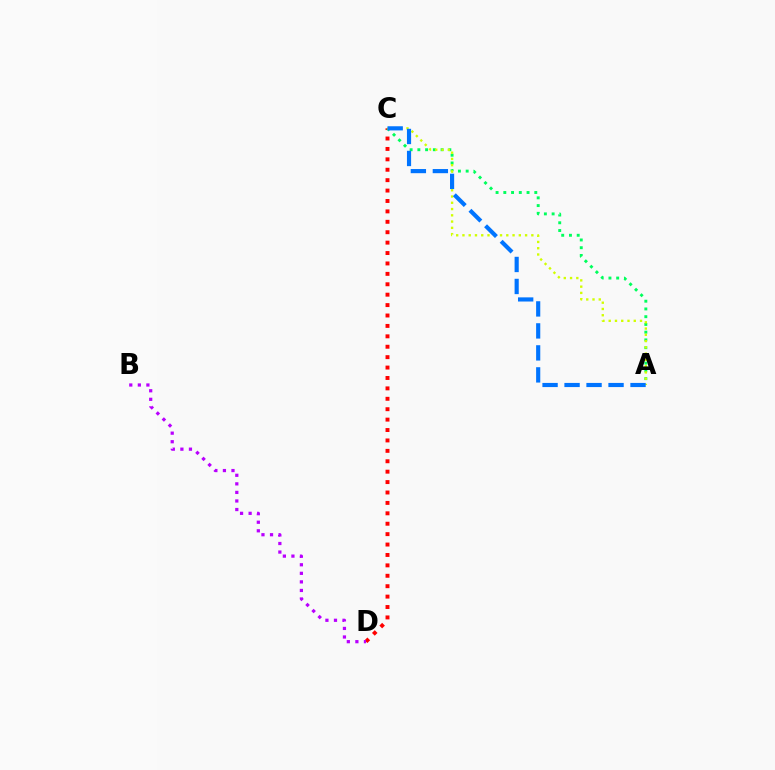{('C', 'D'): [{'color': '#ff0000', 'line_style': 'dotted', 'thickness': 2.83}], ('A', 'C'): [{'color': '#00ff5c', 'line_style': 'dotted', 'thickness': 2.1}, {'color': '#d1ff00', 'line_style': 'dotted', 'thickness': 1.7}, {'color': '#0074ff', 'line_style': 'dashed', 'thickness': 2.99}], ('B', 'D'): [{'color': '#b900ff', 'line_style': 'dotted', 'thickness': 2.33}]}